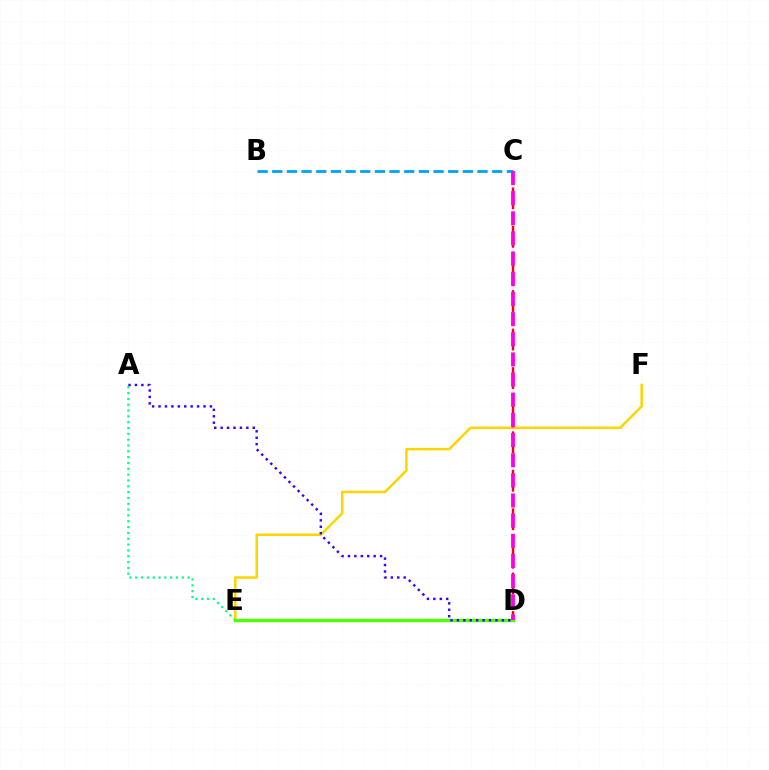{('E', 'F'): [{'color': '#ffd500', 'line_style': 'solid', 'thickness': 1.81}], ('C', 'D'): [{'color': '#ff0000', 'line_style': 'dashed', 'thickness': 1.74}, {'color': '#ff00ed', 'line_style': 'dashed', 'thickness': 2.74}], ('A', 'E'): [{'color': '#00ff86', 'line_style': 'dotted', 'thickness': 1.58}], ('D', 'E'): [{'color': '#4fff00', 'line_style': 'solid', 'thickness': 2.47}], ('B', 'C'): [{'color': '#009eff', 'line_style': 'dashed', 'thickness': 1.99}], ('A', 'D'): [{'color': '#3700ff', 'line_style': 'dotted', 'thickness': 1.75}]}